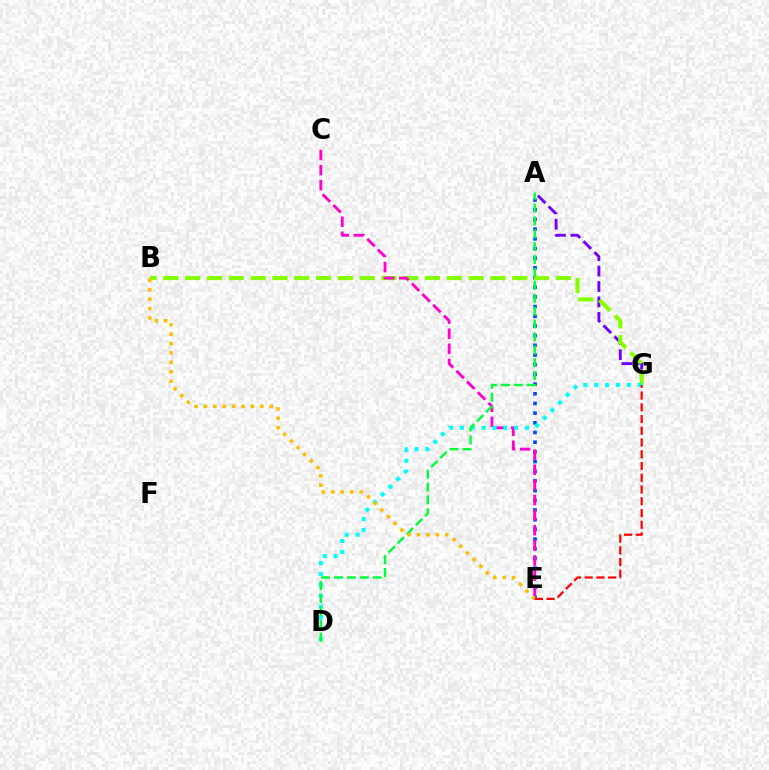{('A', 'E'): [{'color': '#004bff', 'line_style': 'dotted', 'thickness': 2.63}], ('A', 'G'): [{'color': '#7200ff', 'line_style': 'dashed', 'thickness': 2.09}], ('B', 'G'): [{'color': '#84ff00', 'line_style': 'dashed', 'thickness': 2.96}], ('C', 'E'): [{'color': '#ff00cf', 'line_style': 'dashed', 'thickness': 2.05}], ('D', 'G'): [{'color': '#00fff6', 'line_style': 'dotted', 'thickness': 2.95}], ('A', 'D'): [{'color': '#00ff39', 'line_style': 'dashed', 'thickness': 1.75}], ('B', 'E'): [{'color': '#ffbd00', 'line_style': 'dotted', 'thickness': 2.55}], ('E', 'G'): [{'color': '#ff0000', 'line_style': 'dashed', 'thickness': 1.6}]}